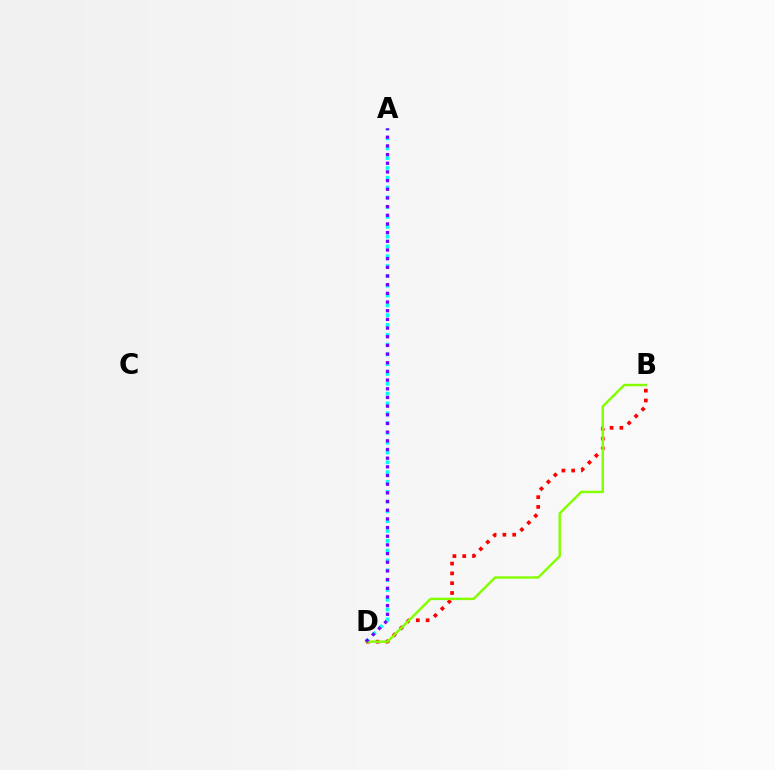{('B', 'D'): [{'color': '#ff0000', 'line_style': 'dotted', 'thickness': 2.66}, {'color': '#84ff00', 'line_style': 'solid', 'thickness': 1.76}], ('A', 'D'): [{'color': '#00fff6', 'line_style': 'dotted', 'thickness': 2.67}, {'color': '#7200ff', 'line_style': 'dotted', 'thickness': 2.36}]}